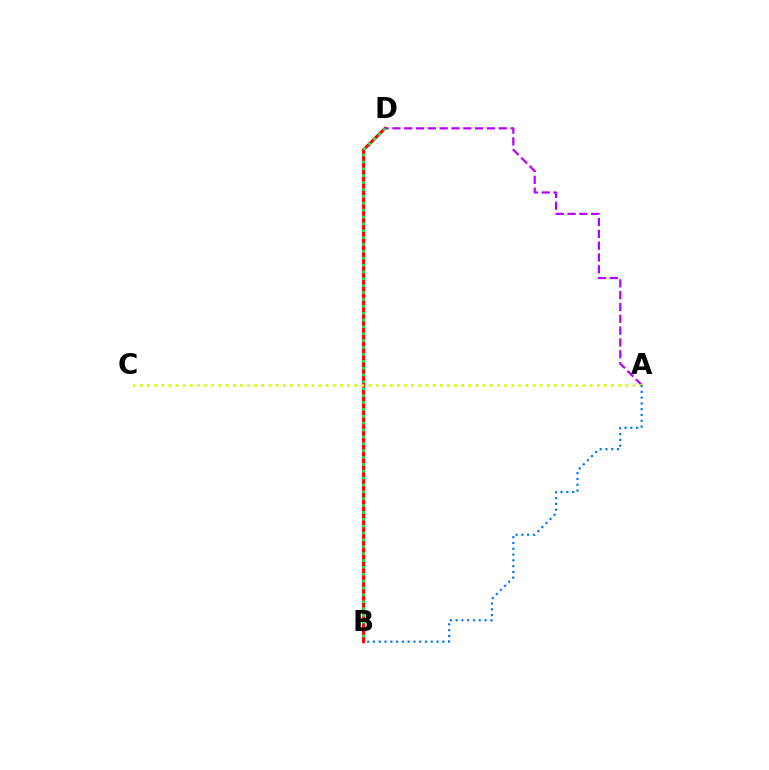{('B', 'D'): [{'color': '#ff0000', 'line_style': 'solid', 'thickness': 2.24}, {'color': '#00ff5c', 'line_style': 'dotted', 'thickness': 1.87}], ('A', 'D'): [{'color': '#b900ff', 'line_style': 'dashed', 'thickness': 1.61}], ('A', 'C'): [{'color': '#d1ff00', 'line_style': 'dotted', 'thickness': 1.94}], ('A', 'B'): [{'color': '#0074ff', 'line_style': 'dotted', 'thickness': 1.57}]}